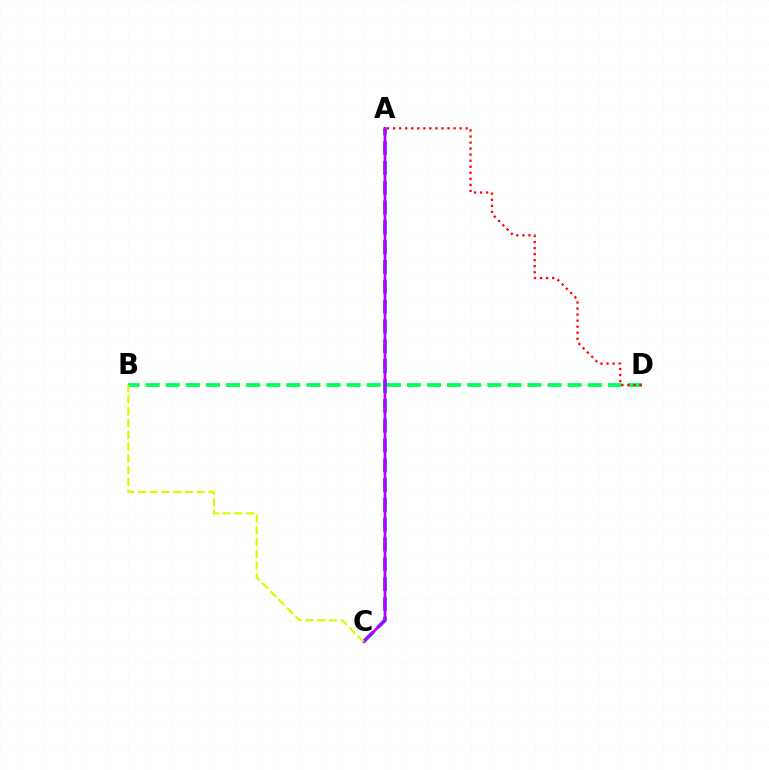{('A', 'C'): [{'color': '#0074ff', 'line_style': 'dashed', 'thickness': 2.69}, {'color': '#b900ff', 'line_style': 'solid', 'thickness': 1.97}], ('B', 'D'): [{'color': '#00ff5c', 'line_style': 'dashed', 'thickness': 2.73}], ('B', 'C'): [{'color': '#d1ff00', 'line_style': 'dashed', 'thickness': 1.6}], ('A', 'D'): [{'color': '#ff0000', 'line_style': 'dotted', 'thickness': 1.64}]}